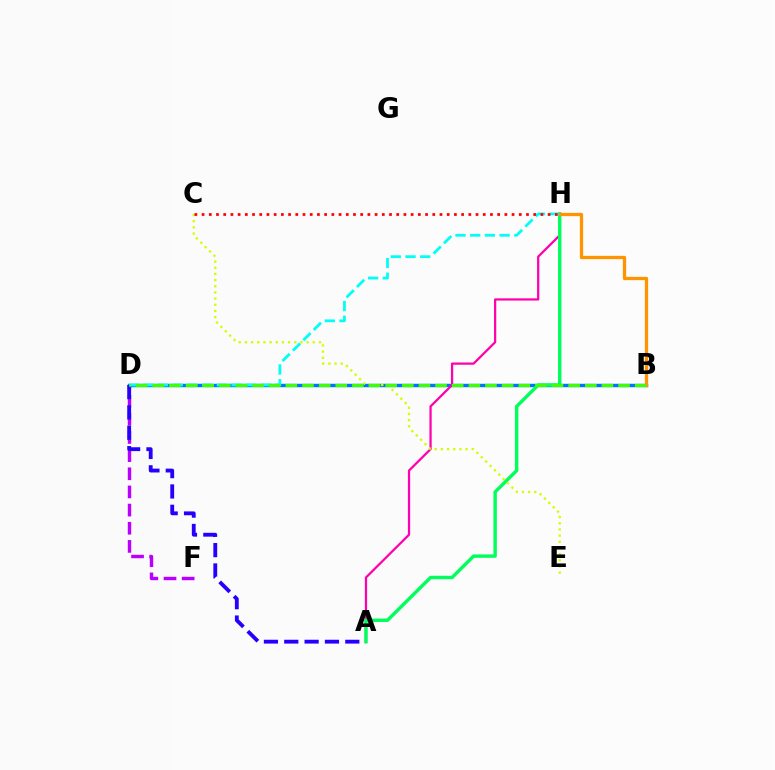{('B', 'D'): [{'color': '#0074ff', 'line_style': 'solid', 'thickness': 2.46}, {'color': '#3dff00', 'line_style': 'dashed', 'thickness': 2.26}], ('A', 'H'): [{'color': '#ff00ac', 'line_style': 'solid', 'thickness': 1.61}, {'color': '#00ff5c', 'line_style': 'solid', 'thickness': 2.46}], ('D', 'F'): [{'color': '#b900ff', 'line_style': 'dashed', 'thickness': 2.47}], ('A', 'D'): [{'color': '#2500ff', 'line_style': 'dashed', 'thickness': 2.76}], ('D', 'H'): [{'color': '#00fff6', 'line_style': 'dashed', 'thickness': 2.0}], ('B', 'H'): [{'color': '#ff9400', 'line_style': 'solid', 'thickness': 2.36}], ('C', 'E'): [{'color': '#d1ff00', 'line_style': 'dotted', 'thickness': 1.68}], ('C', 'H'): [{'color': '#ff0000', 'line_style': 'dotted', 'thickness': 1.96}]}